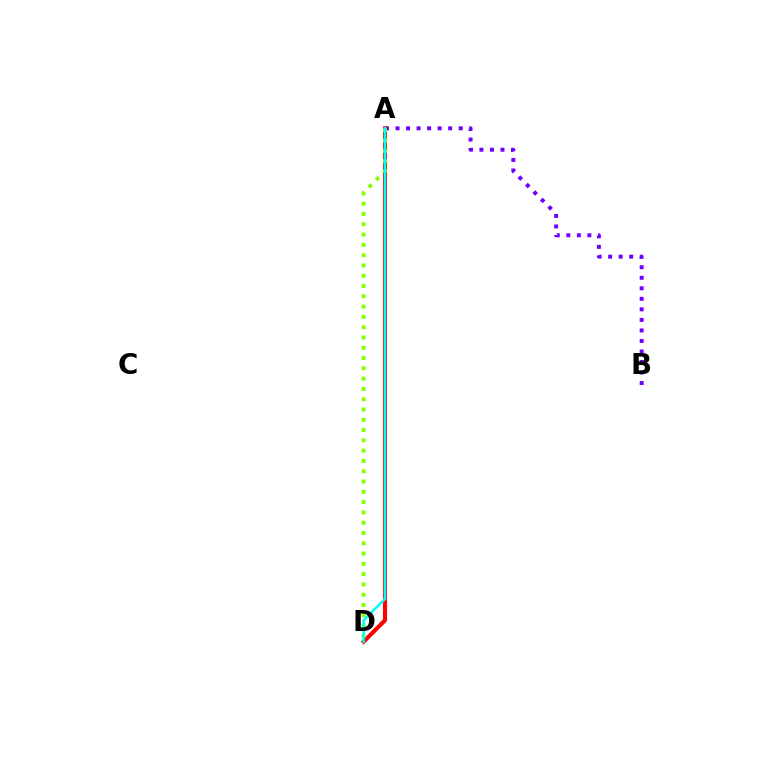{('A', 'B'): [{'color': '#7200ff', 'line_style': 'dotted', 'thickness': 2.86}], ('A', 'D'): [{'color': '#ff0000', 'line_style': 'solid', 'thickness': 2.97}, {'color': '#84ff00', 'line_style': 'dotted', 'thickness': 2.8}, {'color': '#00fff6', 'line_style': 'solid', 'thickness': 1.83}]}